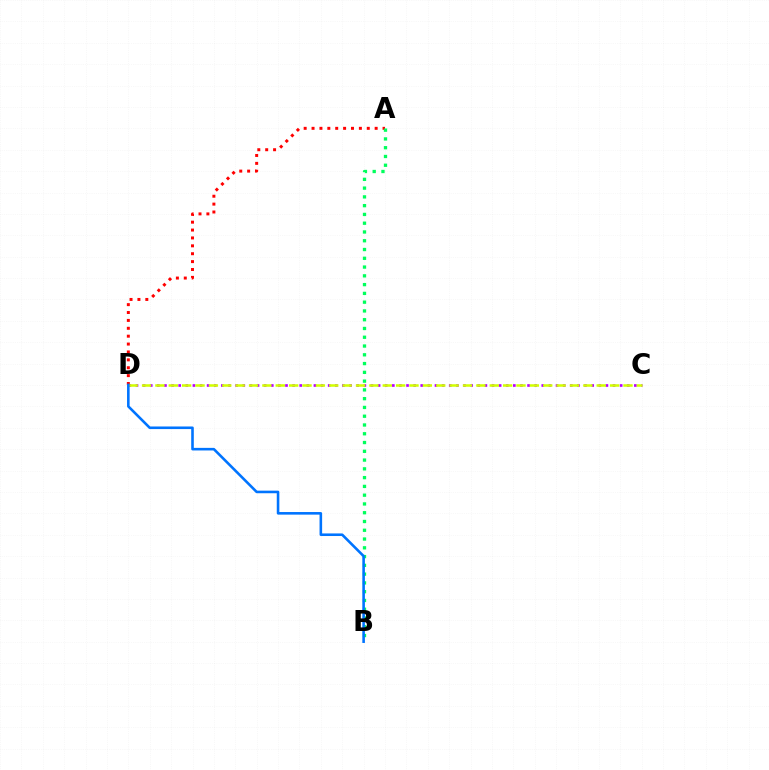{('A', 'D'): [{'color': '#ff0000', 'line_style': 'dotted', 'thickness': 2.14}], ('A', 'B'): [{'color': '#00ff5c', 'line_style': 'dotted', 'thickness': 2.38}], ('C', 'D'): [{'color': '#b900ff', 'line_style': 'dotted', 'thickness': 1.93}, {'color': '#d1ff00', 'line_style': 'dashed', 'thickness': 1.82}], ('B', 'D'): [{'color': '#0074ff', 'line_style': 'solid', 'thickness': 1.87}]}